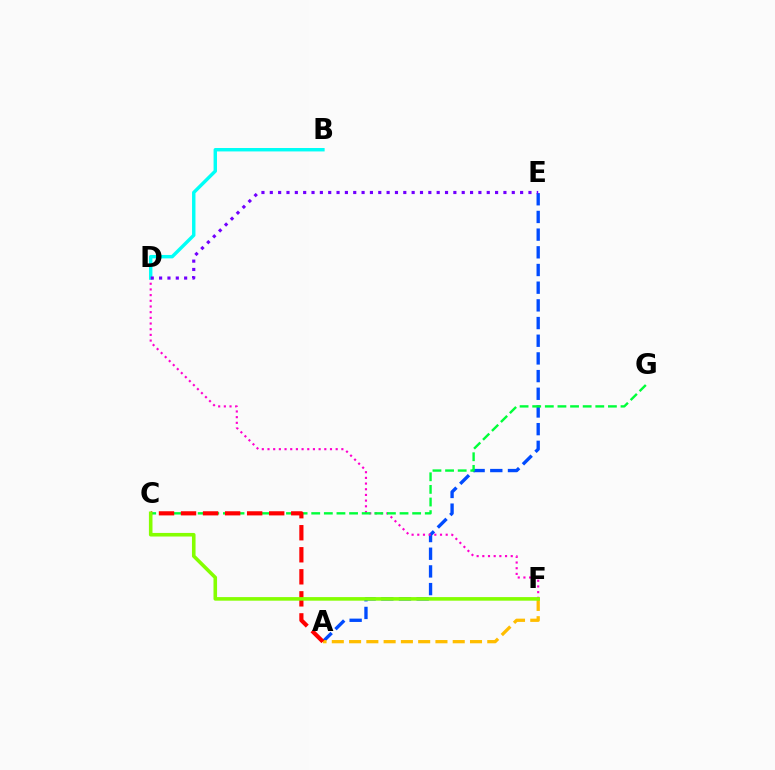{('A', 'E'): [{'color': '#004bff', 'line_style': 'dashed', 'thickness': 2.4}], ('D', 'F'): [{'color': '#ff00cf', 'line_style': 'dotted', 'thickness': 1.54}], ('C', 'G'): [{'color': '#00ff39', 'line_style': 'dashed', 'thickness': 1.71}], ('B', 'D'): [{'color': '#00fff6', 'line_style': 'solid', 'thickness': 2.46}], ('A', 'F'): [{'color': '#ffbd00', 'line_style': 'dashed', 'thickness': 2.35}], ('A', 'C'): [{'color': '#ff0000', 'line_style': 'dashed', 'thickness': 2.99}], ('C', 'F'): [{'color': '#84ff00', 'line_style': 'solid', 'thickness': 2.58}], ('D', 'E'): [{'color': '#7200ff', 'line_style': 'dotted', 'thickness': 2.27}]}